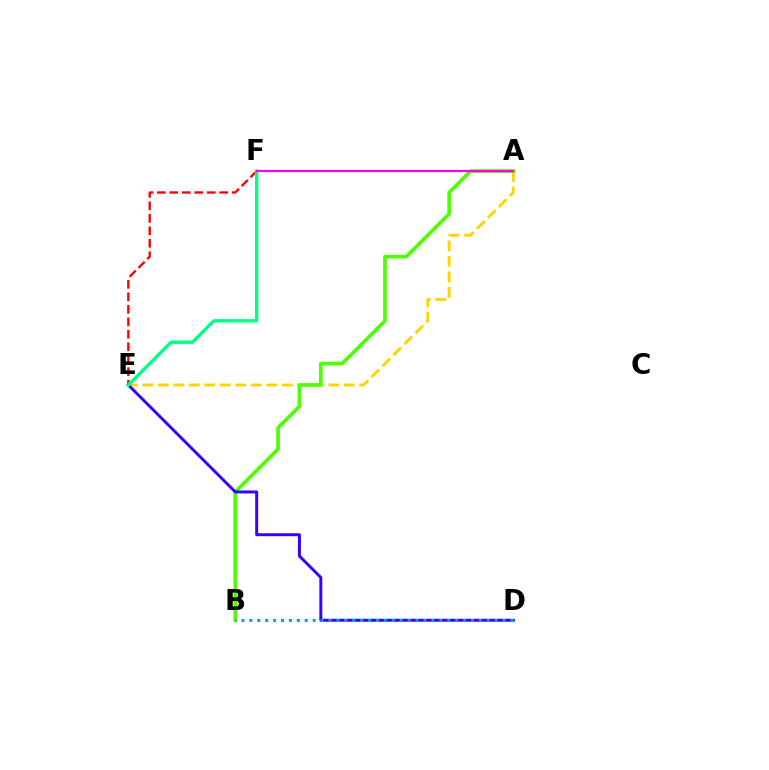{('E', 'F'): [{'color': '#ff0000', 'line_style': 'dashed', 'thickness': 1.7}, {'color': '#00ff86', 'line_style': 'solid', 'thickness': 2.43}], ('A', 'E'): [{'color': '#ffd500', 'line_style': 'dashed', 'thickness': 2.1}], ('A', 'B'): [{'color': '#4fff00', 'line_style': 'solid', 'thickness': 2.67}], ('D', 'E'): [{'color': '#3700ff', 'line_style': 'solid', 'thickness': 2.13}], ('B', 'D'): [{'color': '#009eff', 'line_style': 'dotted', 'thickness': 2.15}], ('A', 'F'): [{'color': '#ff00ed', 'line_style': 'solid', 'thickness': 1.59}]}